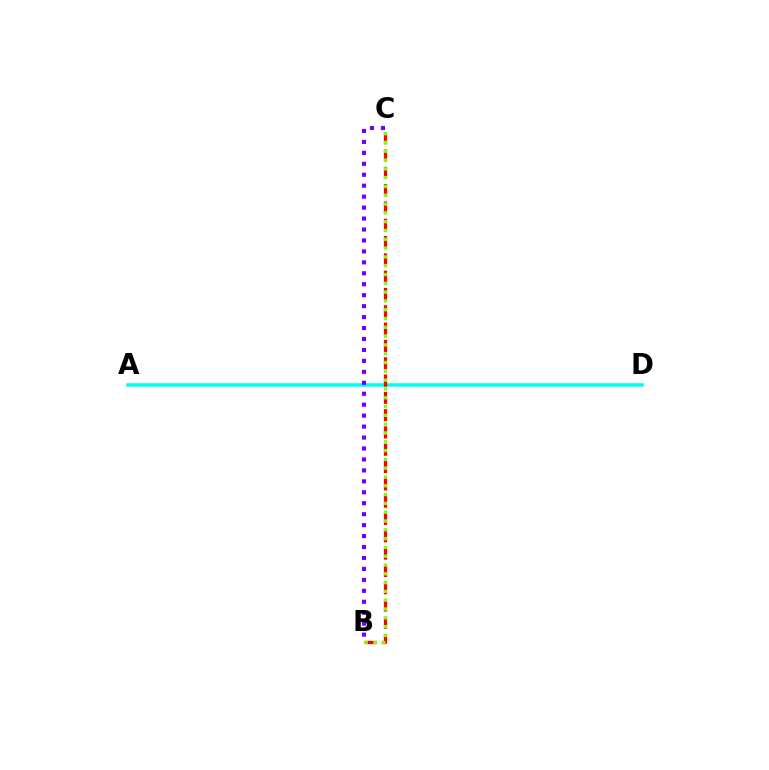{('A', 'D'): [{'color': '#00fff6', 'line_style': 'solid', 'thickness': 2.55}], ('B', 'C'): [{'color': '#ff0000', 'line_style': 'dashed', 'thickness': 2.35}, {'color': '#7200ff', 'line_style': 'dotted', 'thickness': 2.97}, {'color': '#84ff00', 'line_style': 'dotted', 'thickness': 2.39}]}